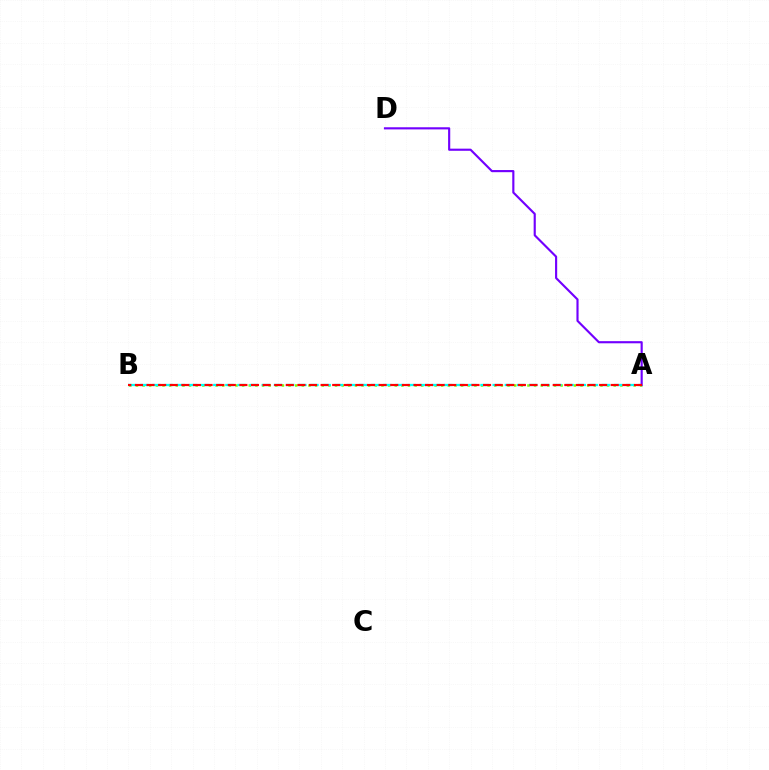{('A', 'B'): [{'color': '#84ff00', 'line_style': 'dotted', 'thickness': 1.8}, {'color': '#00fff6', 'line_style': 'dashed', 'thickness': 1.65}, {'color': '#ff0000', 'line_style': 'dashed', 'thickness': 1.58}], ('A', 'D'): [{'color': '#7200ff', 'line_style': 'solid', 'thickness': 1.54}]}